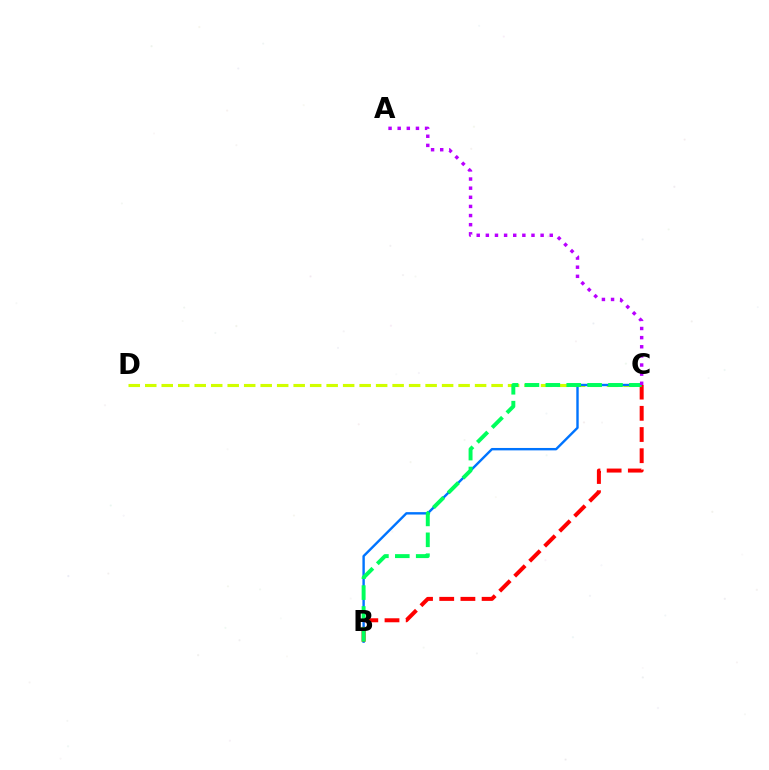{('C', 'D'): [{'color': '#d1ff00', 'line_style': 'dashed', 'thickness': 2.24}], ('B', 'C'): [{'color': '#0074ff', 'line_style': 'solid', 'thickness': 1.73}, {'color': '#ff0000', 'line_style': 'dashed', 'thickness': 2.88}, {'color': '#00ff5c', 'line_style': 'dashed', 'thickness': 2.84}], ('A', 'C'): [{'color': '#b900ff', 'line_style': 'dotted', 'thickness': 2.48}]}